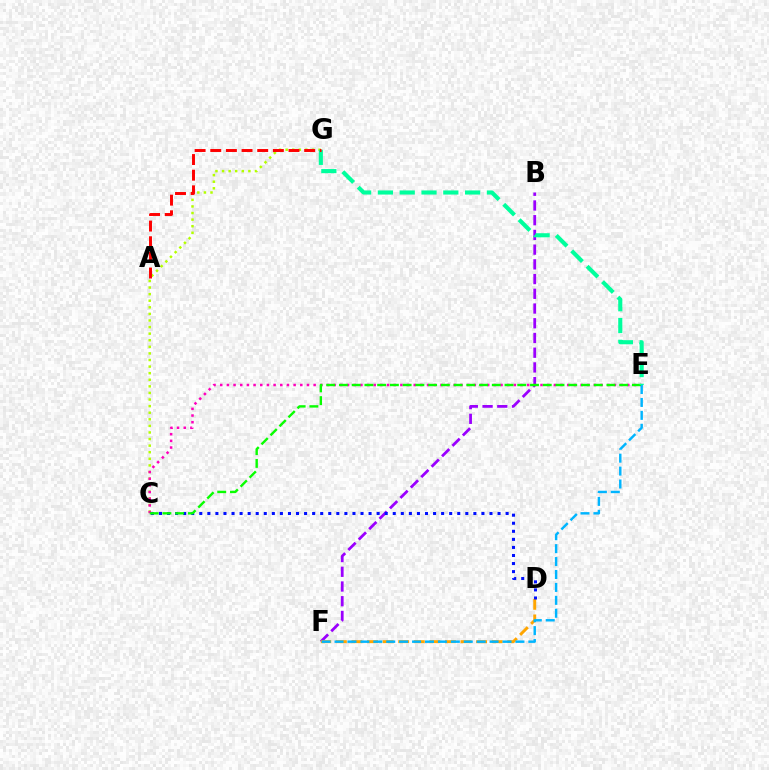{('B', 'F'): [{'color': '#9b00ff', 'line_style': 'dashed', 'thickness': 2.0}], ('D', 'F'): [{'color': '#ffa500', 'line_style': 'dashed', 'thickness': 2.12}], ('C', 'G'): [{'color': '#b3ff00', 'line_style': 'dotted', 'thickness': 1.79}], ('C', 'E'): [{'color': '#ff00bd', 'line_style': 'dotted', 'thickness': 1.81}, {'color': '#08ff00', 'line_style': 'dashed', 'thickness': 1.73}], ('E', 'F'): [{'color': '#00b5ff', 'line_style': 'dashed', 'thickness': 1.76}], ('C', 'D'): [{'color': '#0010ff', 'line_style': 'dotted', 'thickness': 2.19}], ('E', 'G'): [{'color': '#00ff9d', 'line_style': 'dashed', 'thickness': 2.96}], ('A', 'G'): [{'color': '#ff0000', 'line_style': 'dashed', 'thickness': 2.13}]}